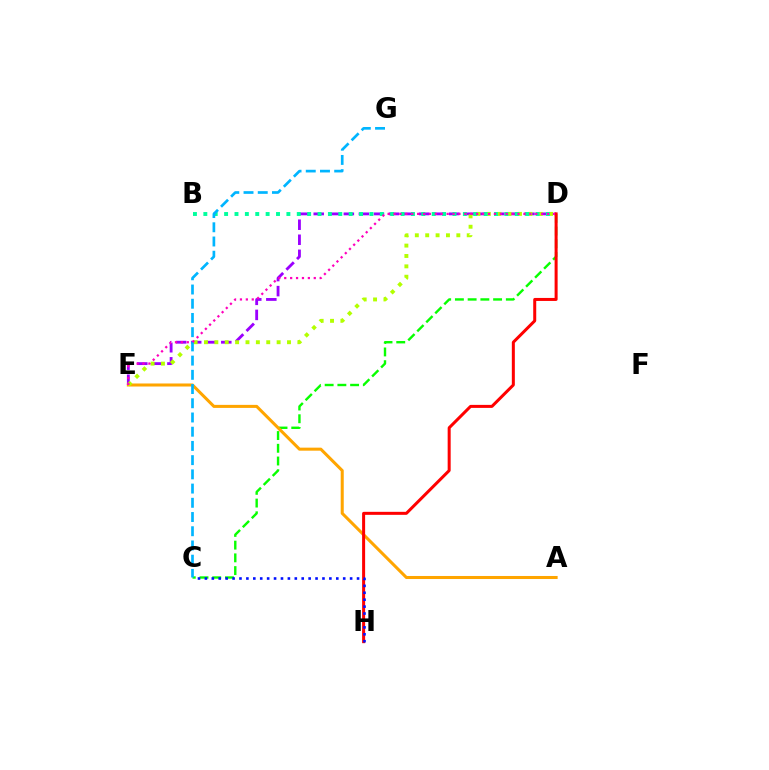{('C', 'D'): [{'color': '#08ff00', 'line_style': 'dashed', 'thickness': 1.73}], ('A', 'E'): [{'color': '#ffa500', 'line_style': 'solid', 'thickness': 2.19}], ('D', 'E'): [{'color': '#9b00ff', 'line_style': 'dashed', 'thickness': 2.05}, {'color': '#b3ff00', 'line_style': 'dotted', 'thickness': 2.82}, {'color': '#ff00bd', 'line_style': 'dotted', 'thickness': 1.6}], ('D', 'H'): [{'color': '#ff0000', 'line_style': 'solid', 'thickness': 2.17}], ('B', 'D'): [{'color': '#00ff9d', 'line_style': 'dotted', 'thickness': 2.82}], ('C', 'G'): [{'color': '#00b5ff', 'line_style': 'dashed', 'thickness': 1.93}], ('C', 'H'): [{'color': '#0010ff', 'line_style': 'dotted', 'thickness': 1.88}]}